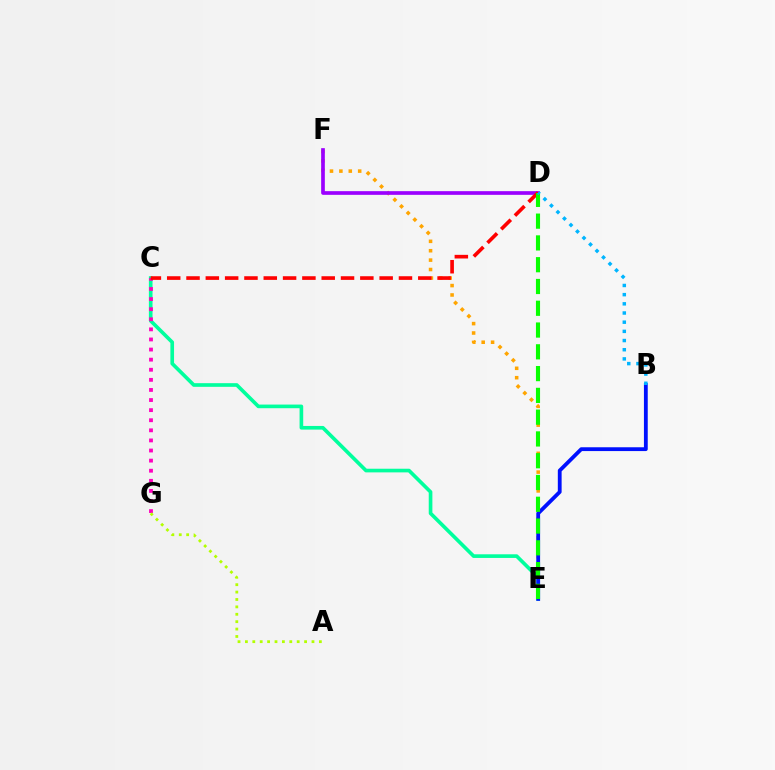{('C', 'E'): [{'color': '#00ff9d', 'line_style': 'solid', 'thickness': 2.63}], ('E', 'F'): [{'color': '#ffa500', 'line_style': 'dotted', 'thickness': 2.55}], ('C', 'G'): [{'color': '#ff00bd', 'line_style': 'dotted', 'thickness': 2.74}], ('D', 'F'): [{'color': '#9b00ff', 'line_style': 'solid', 'thickness': 2.65}], ('A', 'G'): [{'color': '#b3ff00', 'line_style': 'dotted', 'thickness': 2.01}], ('B', 'E'): [{'color': '#0010ff', 'line_style': 'solid', 'thickness': 2.74}], ('C', 'D'): [{'color': '#ff0000', 'line_style': 'dashed', 'thickness': 2.62}], ('D', 'E'): [{'color': '#08ff00', 'line_style': 'dashed', 'thickness': 2.96}], ('B', 'D'): [{'color': '#00b5ff', 'line_style': 'dotted', 'thickness': 2.49}]}